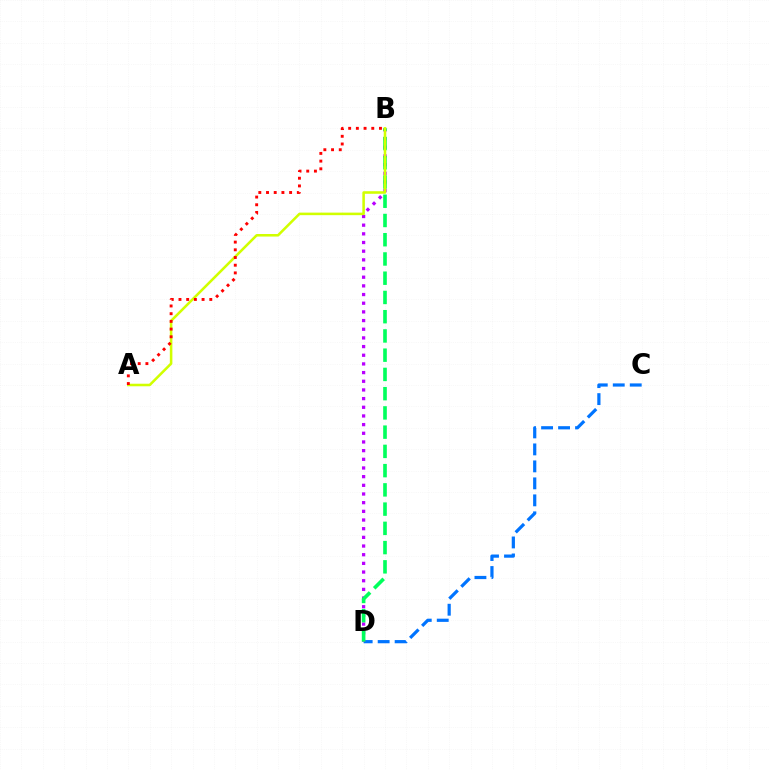{('C', 'D'): [{'color': '#0074ff', 'line_style': 'dashed', 'thickness': 2.31}], ('B', 'D'): [{'color': '#b900ff', 'line_style': 'dotted', 'thickness': 2.36}, {'color': '#00ff5c', 'line_style': 'dashed', 'thickness': 2.61}], ('A', 'B'): [{'color': '#d1ff00', 'line_style': 'solid', 'thickness': 1.84}, {'color': '#ff0000', 'line_style': 'dotted', 'thickness': 2.09}]}